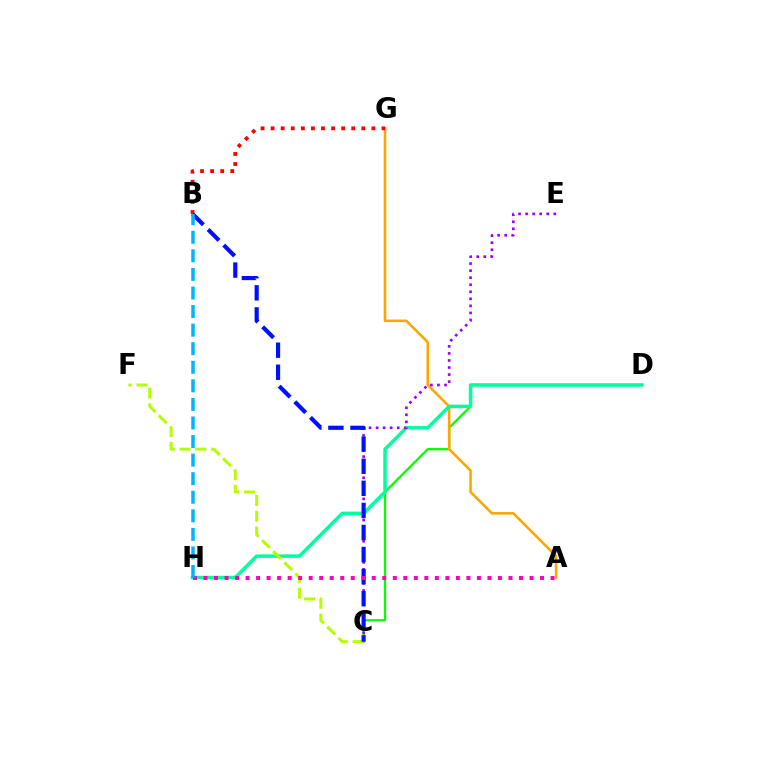{('C', 'D'): [{'color': '#08ff00', 'line_style': 'solid', 'thickness': 1.65}], ('A', 'G'): [{'color': '#ffa500', 'line_style': 'solid', 'thickness': 1.85}], ('B', 'G'): [{'color': '#ff0000', 'line_style': 'dotted', 'thickness': 2.74}], ('D', 'H'): [{'color': '#00ff9d', 'line_style': 'solid', 'thickness': 2.5}], ('C', 'E'): [{'color': '#9b00ff', 'line_style': 'dotted', 'thickness': 1.92}], ('C', 'F'): [{'color': '#b3ff00', 'line_style': 'dashed', 'thickness': 2.14}], ('B', 'C'): [{'color': '#0010ff', 'line_style': 'dashed', 'thickness': 3.0}], ('A', 'H'): [{'color': '#ff00bd', 'line_style': 'dotted', 'thickness': 2.86}], ('B', 'H'): [{'color': '#00b5ff', 'line_style': 'dashed', 'thickness': 2.52}]}